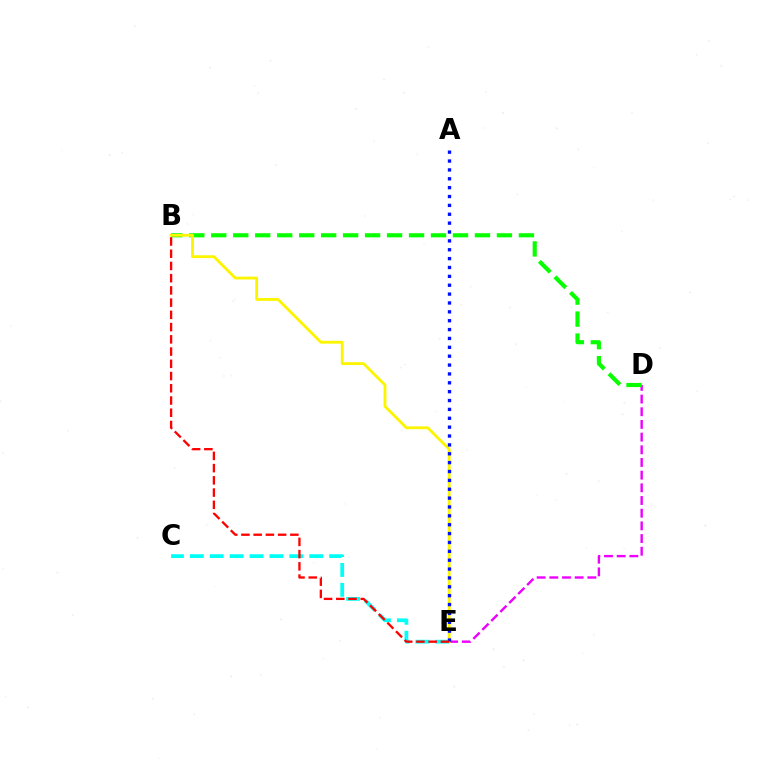{('D', 'E'): [{'color': '#ee00ff', 'line_style': 'dashed', 'thickness': 1.72}], ('B', 'D'): [{'color': '#08ff00', 'line_style': 'dashed', 'thickness': 2.99}], ('C', 'E'): [{'color': '#00fff6', 'line_style': 'dashed', 'thickness': 2.7}], ('B', 'E'): [{'color': '#fcf500', 'line_style': 'solid', 'thickness': 2.04}, {'color': '#ff0000', 'line_style': 'dashed', 'thickness': 1.66}], ('A', 'E'): [{'color': '#0010ff', 'line_style': 'dotted', 'thickness': 2.41}]}